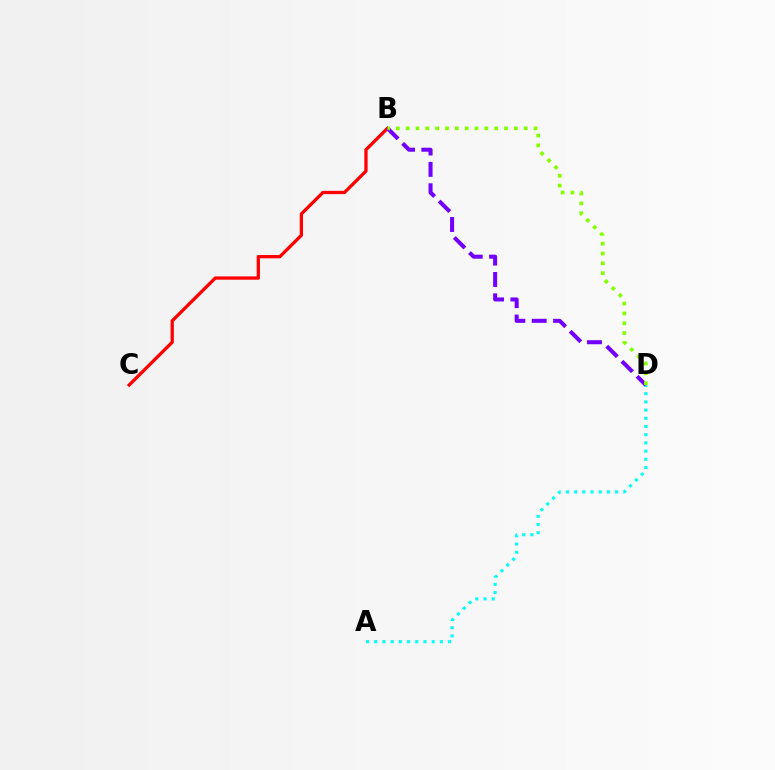{('A', 'D'): [{'color': '#00fff6', 'line_style': 'dotted', 'thickness': 2.23}], ('B', 'C'): [{'color': '#ff0000', 'line_style': 'solid', 'thickness': 2.36}], ('B', 'D'): [{'color': '#7200ff', 'line_style': 'dashed', 'thickness': 2.9}, {'color': '#84ff00', 'line_style': 'dotted', 'thickness': 2.67}]}